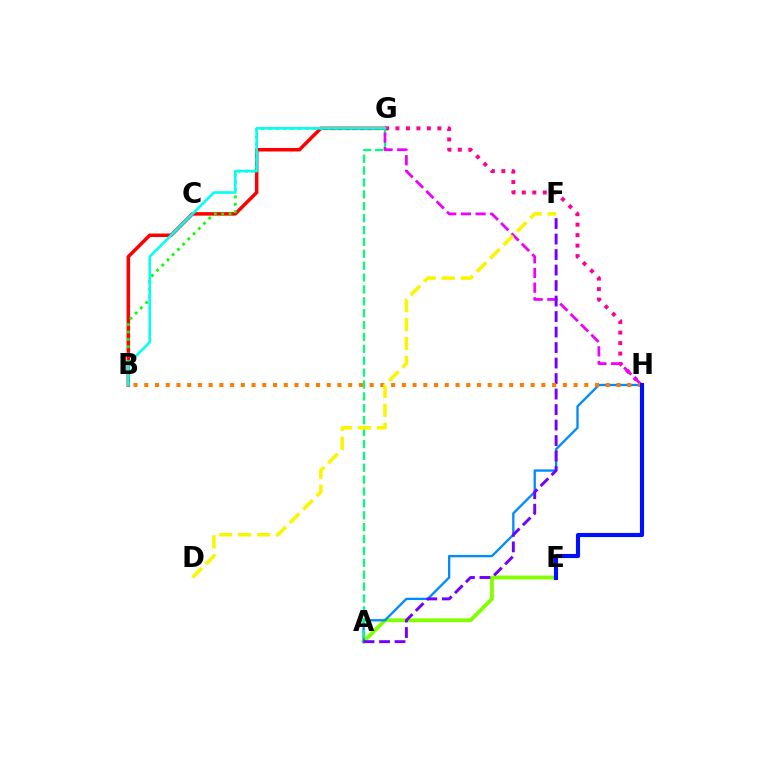{('B', 'G'): [{'color': '#ff0000', 'line_style': 'solid', 'thickness': 2.54}, {'color': '#08ff00', 'line_style': 'dotted', 'thickness': 2.0}, {'color': '#00fff6', 'line_style': 'solid', 'thickness': 1.85}], ('A', 'E'): [{'color': '#84ff00', 'line_style': 'solid', 'thickness': 2.77}], ('A', 'H'): [{'color': '#008cff', 'line_style': 'solid', 'thickness': 1.68}], ('A', 'G'): [{'color': '#00ff74', 'line_style': 'dashed', 'thickness': 1.61}], ('G', 'H'): [{'color': '#ff0094', 'line_style': 'dotted', 'thickness': 2.85}, {'color': '#ee00ff', 'line_style': 'dashed', 'thickness': 2.0}], ('A', 'F'): [{'color': '#7200ff', 'line_style': 'dashed', 'thickness': 2.11}], ('B', 'H'): [{'color': '#ff7c00', 'line_style': 'dotted', 'thickness': 2.92}], ('D', 'F'): [{'color': '#fcf500', 'line_style': 'dashed', 'thickness': 2.57}], ('E', 'H'): [{'color': '#0010ff', 'line_style': 'solid', 'thickness': 2.97}]}